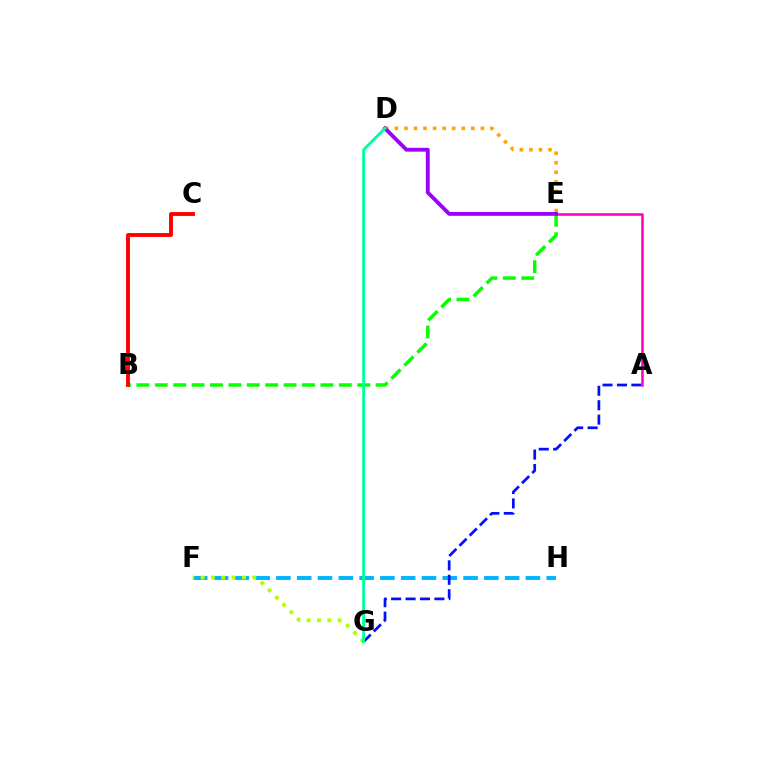{('F', 'H'): [{'color': '#00b5ff', 'line_style': 'dashed', 'thickness': 2.82}], ('A', 'G'): [{'color': '#0010ff', 'line_style': 'dashed', 'thickness': 1.96}], ('B', 'E'): [{'color': '#08ff00', 'line_style': 'dashed', 'thickness': 2.5}], ('F', 'G'): [{'color': '#b3ff00', 'line_style': 'dotted', 'thickness': 2.8}], ('B', 'C'): [{'color': '#ff0000', 'line_style': 'solid', 'thickness': 2.78}], ('A', 'E'): [{'color': '#ff00bd', 'line_style': 'solid', 'thickness': 1.85}], ('D', 'E'): [{'color': '#ffa500', 'line_style': 'dotted', 'thickness': 2.6}, {'color': '#9b00ff', 'line_style': 'solid', 'thickness': 2.78}], ('D', 'G'): [{'color': '#00ff9d', 'line_style': 'solid', 'thickness': 2.03}]}